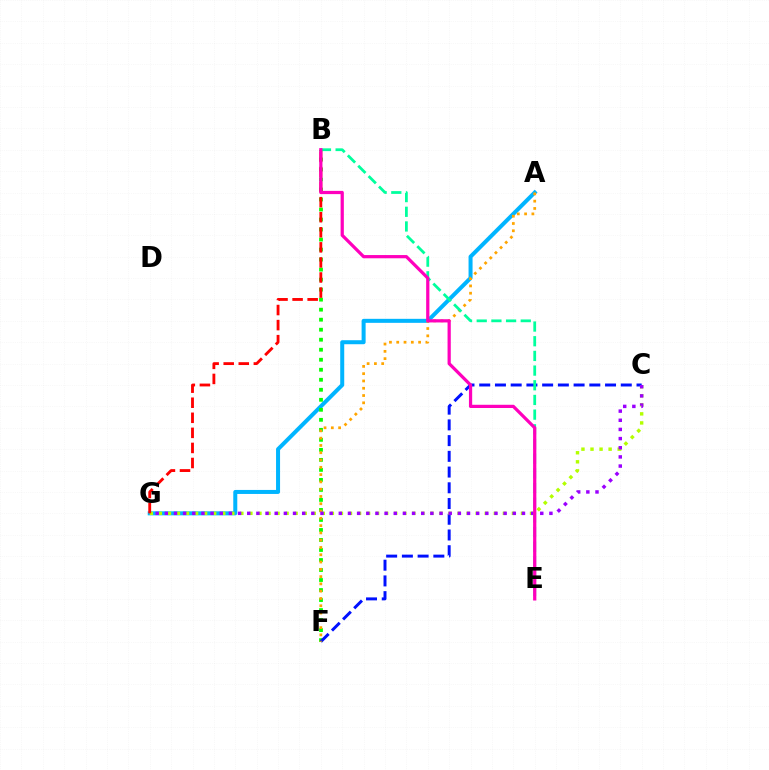{('A', 'G'): [{'color': '#00b5ff', 'line_style': 'solid', 'thickness': 2.89}], ('B', 'F'): [{'color': '#08ff00', 'line_style': 'dotted', 'thickness': 2.72}], ('C', 'F'): [{'color': '#0010ff', 'line_style': 'dashed', 'thickness': 2.14}], ('C', 'G'): [{'color': '#b3ff00', 'line_style': 'dotted', 'thickness': 2.46}, {'color': '#9b00ff', 'line_style': 'dotted', 'thickness': 2.49}], ('A', 'F'): [{'color': '#ffa500', 'line_style': 'dotted', 'thickness': 1.98}], ('B', 'G'): [{'color': '#ff0000', 'line_style': 'dashed', 'thickness': 2.05}], ('B', 'E'): [{'color': '#00ff9d', 'line_style': 'dashed', 'thickness': 1.99}, {'color': '#ff00bd', 'line_style': 'solid', 'thickness': 2.33}]}